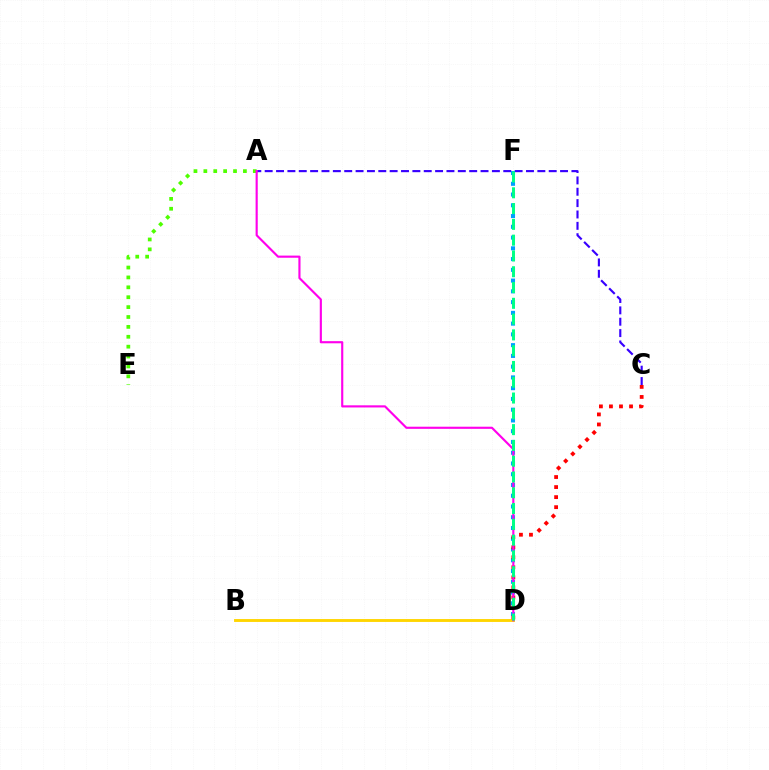{('A', 'E'): [{'color': '#4fff00', 'line_style': 'dotted', 'thickness': 2.69}], ('A', 'C'): [{'color': '#3700ff', 'line_style': 'dashed', 'thickness': 1.54}], ('B', 'D'): [{'color': '#ffd500', 'line_style': 'solid', 'thickness': 2.08}], ('D', 'F'): [{'color': '#009eff', 'line_style': 'dotted', 'thickness': 2.92}, {'color': '#00ff86', 'line_style': 'dashed', 'thickness': 2.14}], ('C', 'D'): [{'color': '#ff0000', 'line_style': 'dotted', 'thickness': 2.73}], ('A', 'D'): [{'color': '#ff00ed', 'line_style': 'solid', 'thickness': 1.54}]}